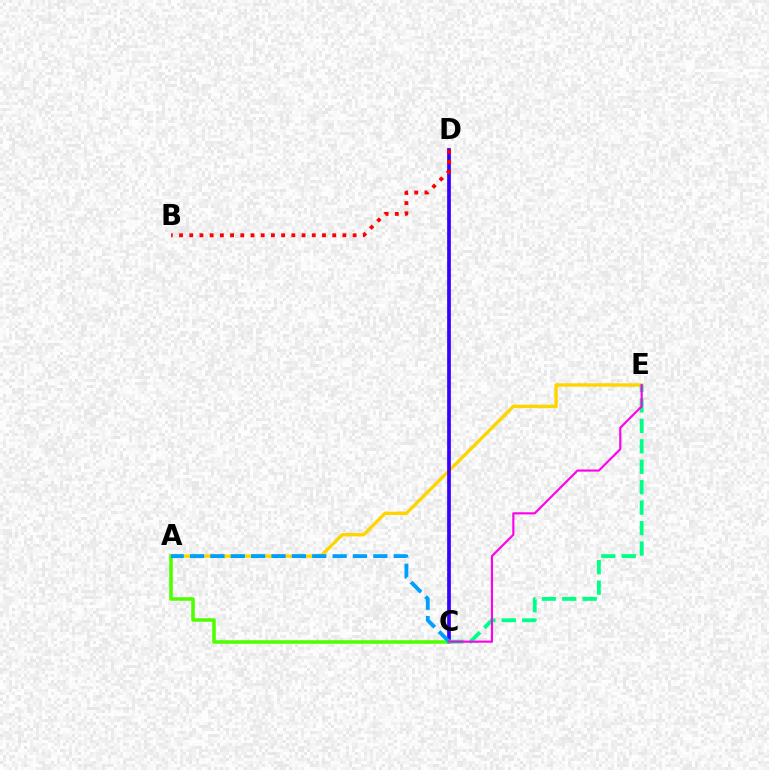{('A', 'E'): [{'color': '#ffd500', 'line_style': 'solid', 'thickness': 2.43}], ('C', 'D'): [{'color': '#3700ff', 'line_style': 'solid', 'thickness': 2.68}], ('C', 'E'): [{'color': '#00ff86', 'line_style': 'dashed', 'thickness': 2.78}, {'color': '#ff00ed', 'line_style': 'solid', 'thickness': 1.54}], ('A', 'C'): [{'color': '#4fff00', 'line_style': 'solid', 'thickness': 2.54}, {'color': '#009eff', 'line_style': 'dashed', 'thickness': 2.77}], ('B', 'D'): [{'color': '#ff0000', 'line_style': 'dotted', 'thickness': 2.77}]}